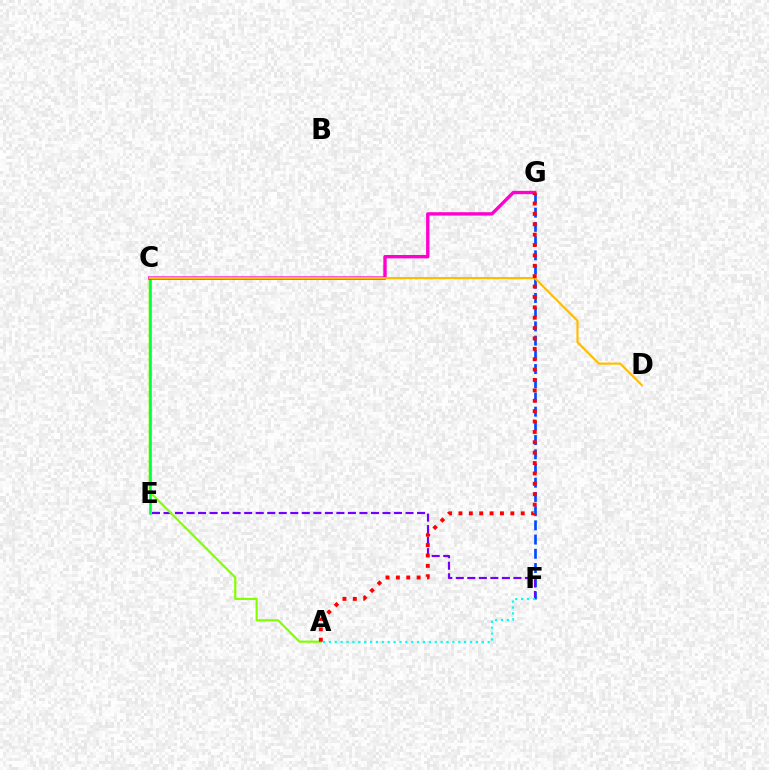{('F', 'G'): [{'color': '#004bff', 'line_style': 'dashed', 'thickness': 1.93}], ('E', 'F'): [{'color': '#7200ff', 'line_style': 'dashed', 'thickness': 1.57}], ('A', 'F'): [{'color': '#00fff6', 'line_style': 'dotted', 'thickness': 1.6}], ('A', 'C'): [{'color': '#84ff00', 'line_style': 'solid', 'thickness': 1.58}], ('C', 'E'): [{'color': '#00ff39', 'line_style': 'solid', 'thickness': 1.87}], ('C', 'G'): [{'color': '#ff00cf', 'line_style': 'solid', 'thickness': 2.43}], ('C', 'D'): [{'color': '#ffbd00', 'line_style': 'solid', 'thickness': 1.56}], ('A', 'G'): [{'color': '#ff0000', 'line_style': 'dotted', 'thickness': 2.82}]}